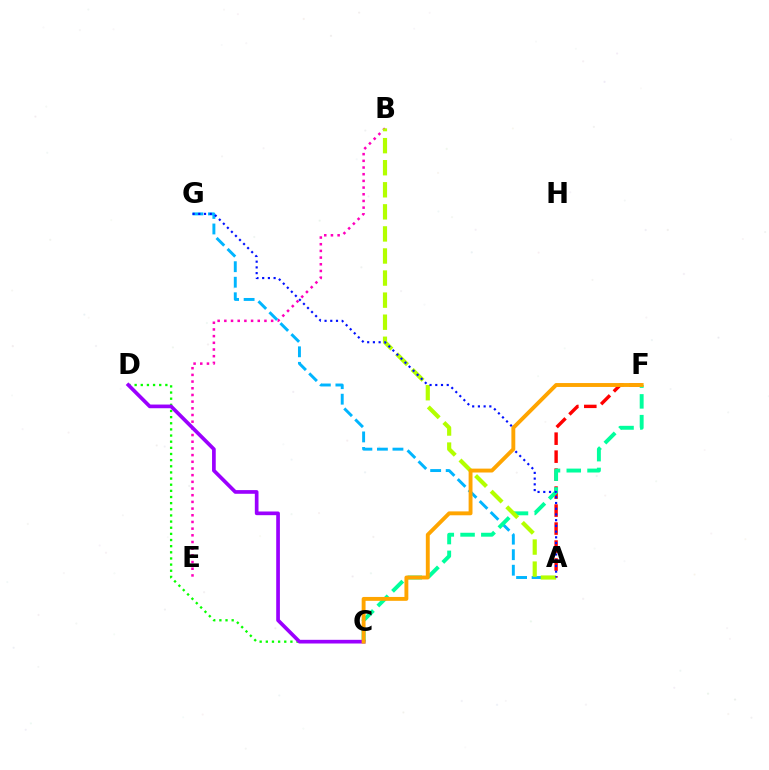{('C', 'D'): [{'color': '#08ff00', 'line_style': 'dotted', 'thickness': 1.67}, {'color': '#9b00ff', 'line_style': 'solid', 'thickness': 2.65}], ('B', 'E'): [{'color': '#ff00bd', 'line_style': 'dotted', 'thickness': 1.82}], ('A', 'F'): [{'color': '#ff0000', 'line_style': 'dashed', 'thickness': 2.44}], ('A', 'G'): [{'color': '#00b5ff', 'line_style': 'dashed', 'thickness': 2.11}, {'color': '#0010ff', 'line_style': 'dotted', 'thickness': 1.55}], ('C', 'F'): [{'color': '#00ff9d', 'line_style': 'dashed', 'thickness': 2.82}, {'color': '#ffa500', 'line_style': 'solid', 'thickness': 2.8}], ('A', 'B'): [{'color': '#b3ff00', 'line_style': 'dashed', 'thickness': 3.0}]}